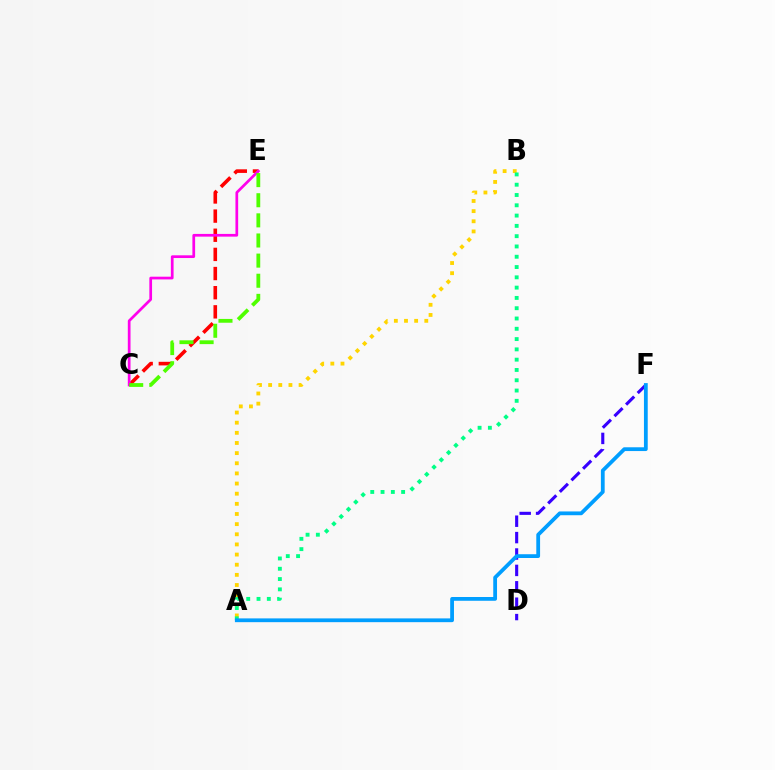{('A', 'B'): [{'color': '#ffd500', 'line_style': 'dotted', 'thickness': 2.76}, {'color': '#00ff86', 'line_style': 'dotted', 'thickness': 2.8}], ('C', 'E'): [{'color': '#ff0000', 'line_style': 'dashed', 'thickness': 2.6}, {'color': '#ff00ed', 'line_style': 'solid', 'thickness': 1.96}, {'color': '#4fff00', 'line_style': 'dashed', 'thickness': 2.73}], ('D', 'F'): [{'color': '#3700ff', 'line_style': 'dashed', 'thickness': 2.23}], ('A', 'F'): [{'color': '#009eff', 'line_style': 'solid', 'thickness': 2.72}]}